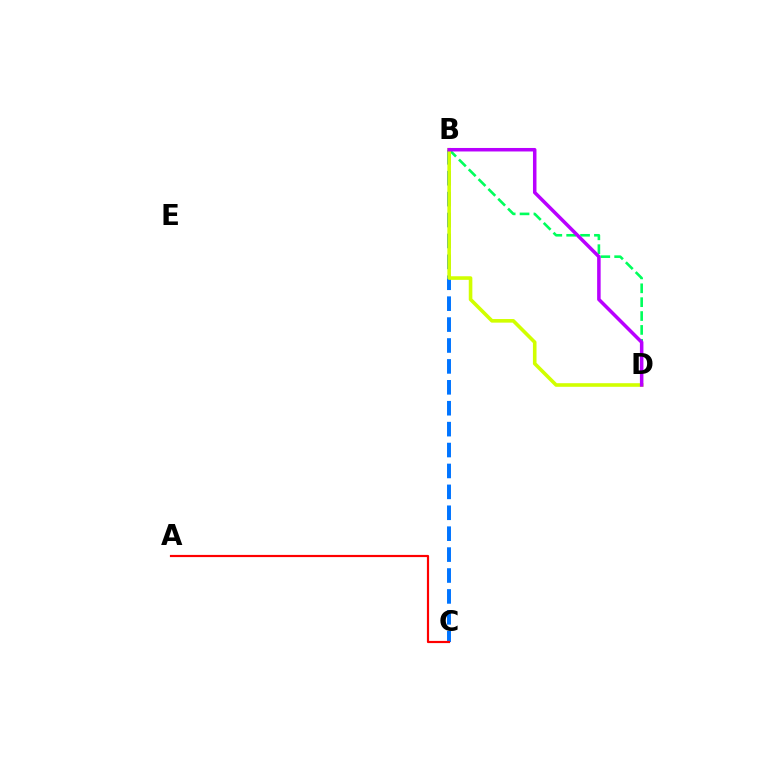{('B', 'C'): [{'color': '#0074ff', 'line_style': 'dashed', 'thickness': 2.84}], ('B', 'D'): [{'color': '#00ff5c', 'line_style': 'dashed', 'thickness': 1.88}, {'color': '#d1ff00', 'line_style': 'solid', 'thickness': 2.59}, {'color': '#b900ff', 'line_style': 'solid', 'thickness': 2.53}], ('A', 'C'): [{'color': '#ff0000', 'line_style': 'solid', 'thickness': 1.58}]}